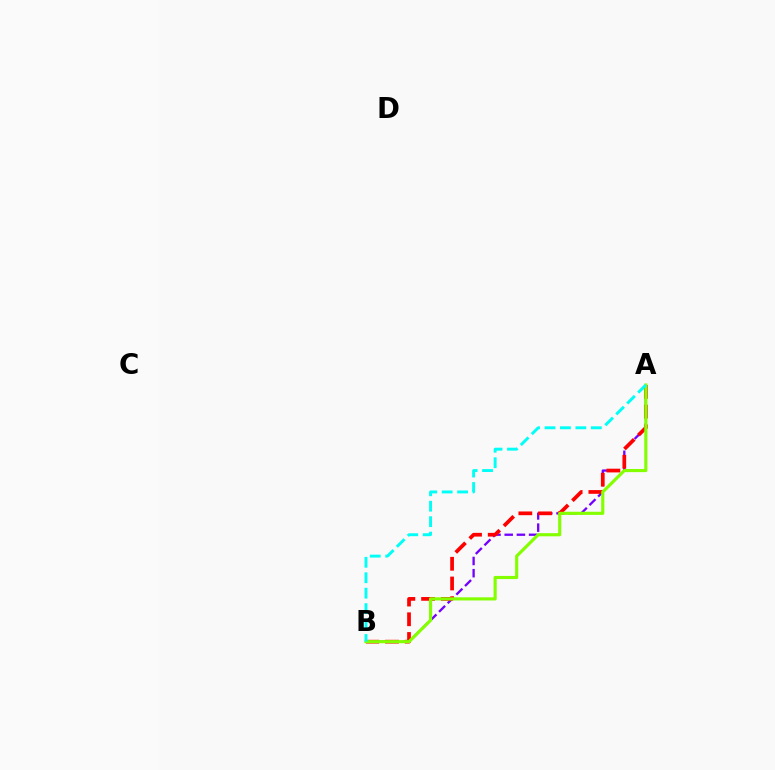{('A', 'B'): [{'color': '#7200ff', 'line_style': 'dashed', 'thickness': 1.66}, {'color': '#ff0000', 'line_style': 'dashed', 'thickness': 2.68}, {'color': '#84ff00', 'line_style': 'solid', 'thickness': 2.26}, {'color': '#00fff6', 'line_style': 'dashed', 'thickness': 2.1}]}